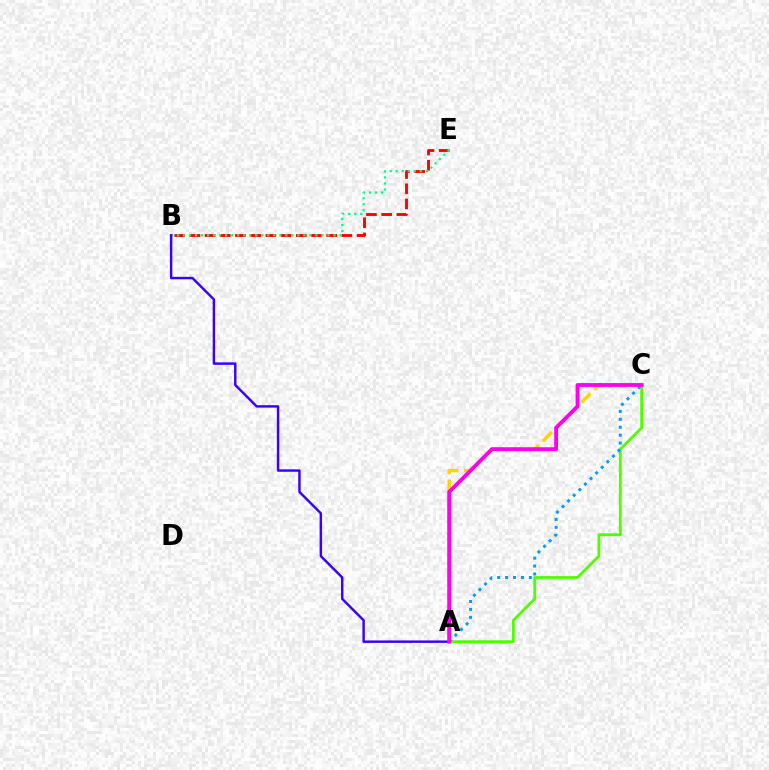{('A', 'C'): [{'color': '#ffd500', 'line_style': 'dashed', 'thickness': 2.48}, {'color': '#4fff00', 'line_style': 'solid', 'thickness': 2.01}, {'color': '#009eff', 'line_style': 'dotted', 'thickness': 2.15}, {'color': '#ff00ed', 'line_style': 'solid', 'thickness': 2.74}], ('B', 'E'): [{'color': '#ff0000', 'line_style': 'dashed', 'thickness': 2.06}, {'color': '#00ff86', 'line_style': 'dotted', 'thickness': 1.64}], ('A', 'B'): [{'color': '#3700ff', 'line_style': 'solid', 'thickness': 1.75}]}